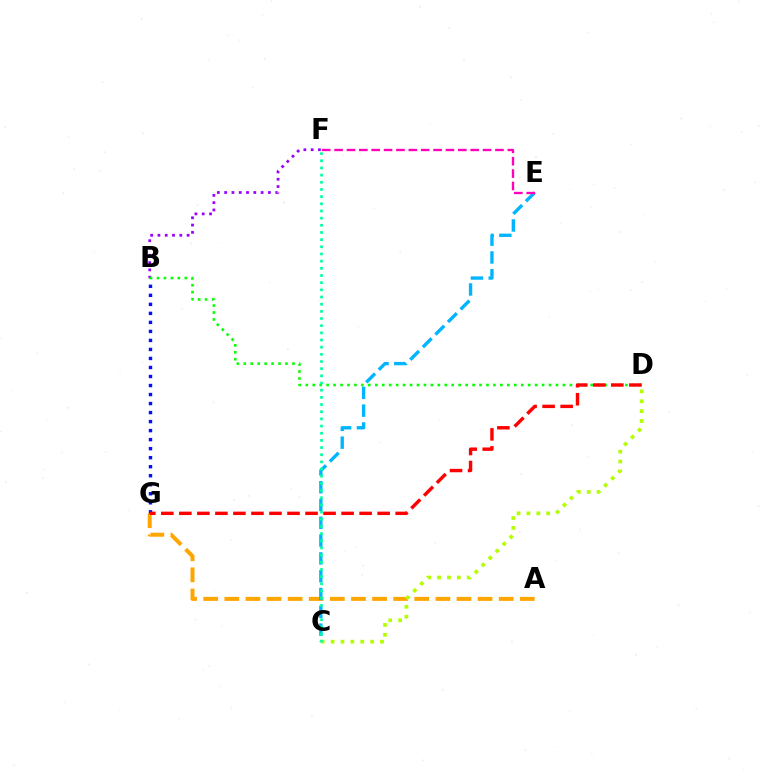{('B', 'F'): [{'color': '#9b00ff', 'line_style': 'dotted', 'thickness': 1.98}], ('A', 'G'): [{'color': '#ffa500', 'line_style': 'dashed', 'thickness': 2.87}], ('C', 'E'): [{'color': '#00b5ff', 'line_style': 'dashed', 'thickness': 2.42}], ('B', 'G'): [{'color': '#0010ff', 'line_style': 'dotted', 'thickness': 2.45}], ('C', 'D'): [{'color': '#b3ff00', 'line_style': 'dotted', 'thickness': 2.68}], ('B', 'D'): [{'color': '#08ff00', 'line_style': 'dotted', 'thickness': 1.89}], ('E', 'F'): [{'color': '#ff00bd', 'line_style': 'dashed', 'thickness': 1.68}], ('D', 'G'): [{'color': '#ff0000', 'line_style': 'dashed', 'thickness': 2.45}], ('C', 'F'): [{'color': '#00ff9d', 'line_style': 'dotted', 'thickness': 1.95}]}